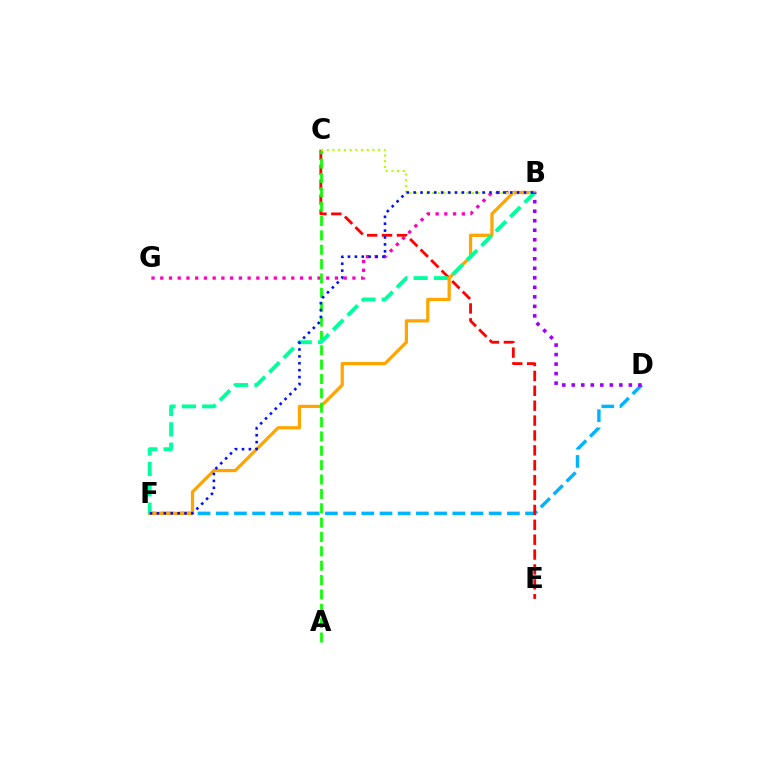{('B', 'G'): [{'color': '#ff00bd', 'line_style': 'dotted', 'thickness': 2.37}], ('D', 'F'): [{'color': '#00b5ff', 'line_style': 'dashed', 'thickness': 2.47}], ('C', 'E'): [{'color': '#ff0000', 'line_style': 'dashed', 'thickness': 2.02}], ('B', 'F'): [{'color': '#ffa500', 'line_style': 'solid', 'thickness': 2.34}, {'color': '#00ff9d', 'line_style': 'dashed', 'thickness': 2.76}, {'color': '#0010ff', 'line_style': 'dotted', 'thickness': 1.87}], ('A', 'C'): [{'color': '#08ff00', 'line_style': 'dashed', 'thickness': 1.95}], ('B', 'C'): [{'color': '#b3ff00', 'line_style': 'dotted', 'thickness': 1.55}], ('B', 'D'): [{'color': '#9b00ff', 'line_style': 'dotted', 'thickness': 2.59}]}